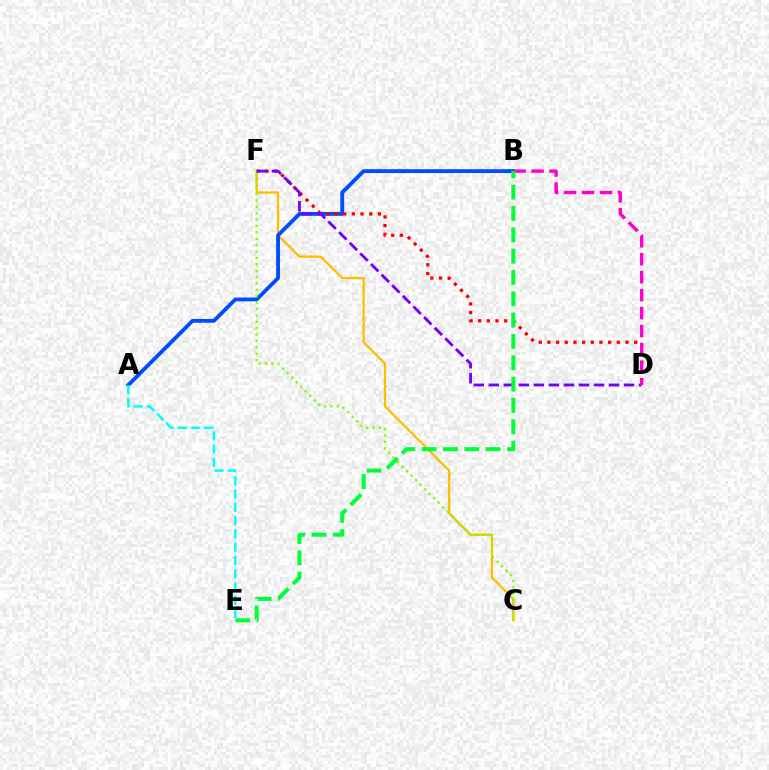{('C', 'F'): [{'color': '#ffbd00', 'line_style': 'solid', 'thickness': 1.64}, {'color': '#84ff00', 'line_style': 'dotted', 'thickness': 1.74}], ('A', 'B'): [{'color': '#004bff', 'line_style': 'solid', 'thickness': 2.75}], ('D', 'F'): [{'color': '#ff0000', 'line_style': 'dotted', 'thickness': 2.36}, {'color': '#7200ff', 'line_style': 'dashed', 'thickness': 2.04}], ('B', 'D'): [{'color': '#ff00cf', 'line_style': 'dashed', 'thickness': 2.44}], ('A', 'E'): [{'color': '#00fff6', 'line_style': 'dashed', 'thickness': 1.8}], ('B', 'E'): [{'color': '#00ff39', 'line_style': 'dashed', 'thickness': 2.9}]}